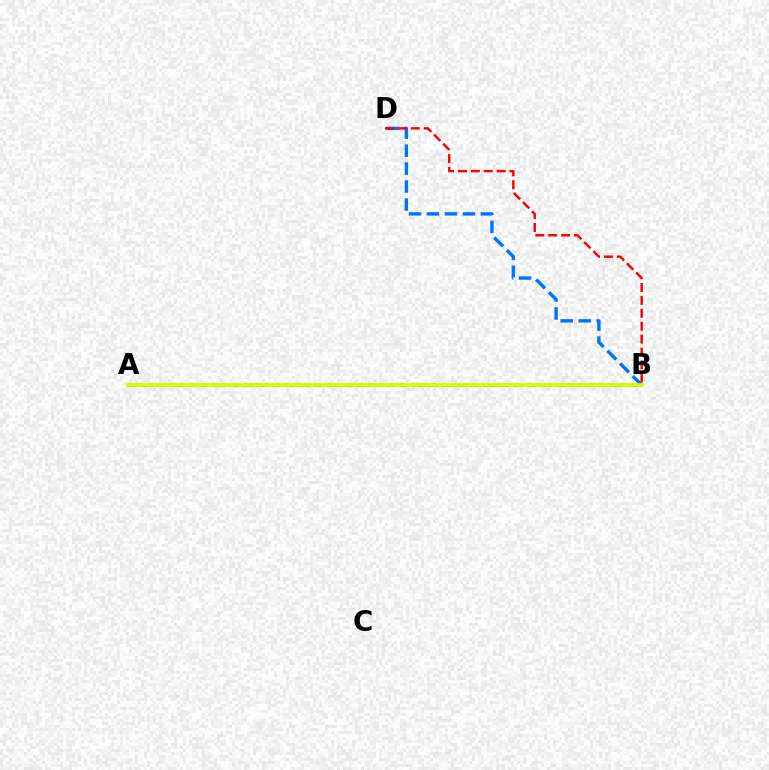{('A', 'B'): [{'color': '#00ff5c', 'line_style': 'dotted', 'thickness': 2.85}, {'color': '#b900ff', 'line_style': 'dashed', 'thickness': 1.94}, {'color': '#d1ff00', 'line_style': 'solid', 'thickness': 2.74}], ('B', 'D'): [{'color': '#0074ff', 'line_style': 'dashed', 'thickness': 2.44}, {'color': '#ff0000', 'line_style': 'dashed', 'thickness': 1.75}]}